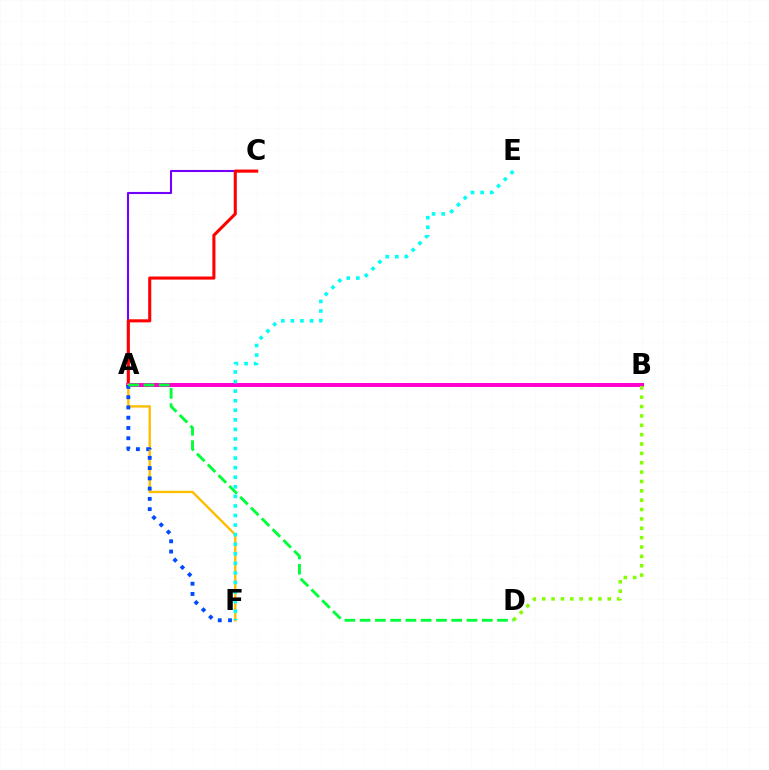{('A', 'C'): [{'color': '#7200ff', 'line_style': 'solid', 'thickness': 1.51}, {'color': '#ff0000', 'line_style': 'solid', 'thickness': 2.22}], ('A', 'B'): [{'color': '#ff00cf', 'line_style': 'solid', 'thickness': 2.86}], ('A', 'F'): [{'color': '#ffbd00', 'line_style': 'solid', 'thickness': 1.71}, {'color': '#004bff', 'line_style': 'dotted', 'thickness': 2.79}], ('B', 'D'): [{'color': '#84ff00', 'line_style': 'dotted', 'thickness': 2.54}], ('A', 'D'): [{'color': '#00ff39', 'line_style': 'dashed', 'thickness': 2.07}], ('E', 'F'): [{'color': '#00fff6', 'line_style': 'dotted', 'thickness': 2.6}]}